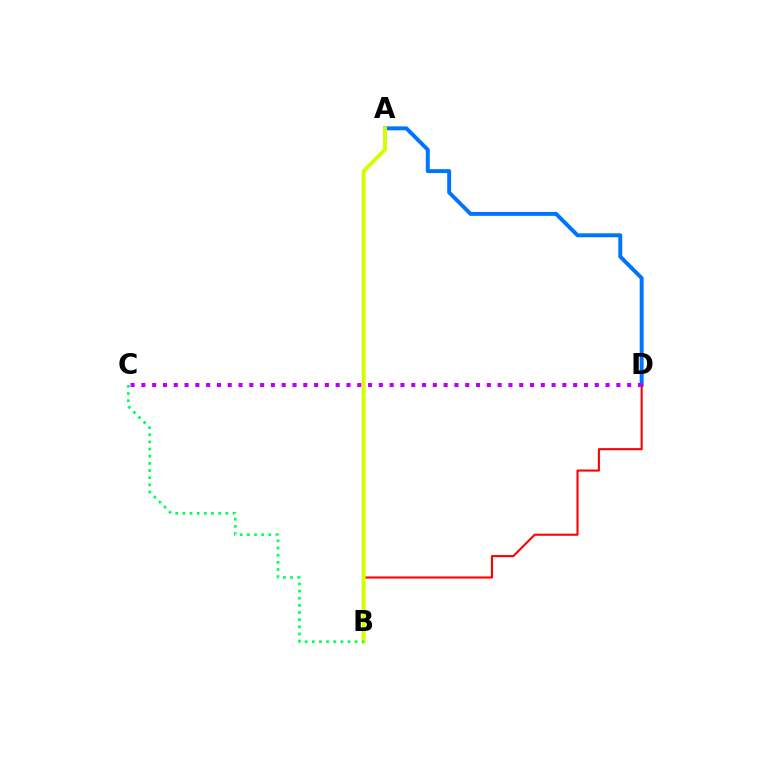{('A', 'D'): [{'color': '#0074ff', 'line_style': 'solid', 'thickness': 2.84}], ('B', 'D'): [{'color': '#ff0000', 'line_style': 'solid', 'thickness': 1.51}], ('A', 'B'): [{'color': '#d1ff00', 'line_style': 'solid', 'thickness': 2.81}], ('B', 'C'): [{'color': '#00ff5c', 'line_style': 'dotted', 'thickness': 1.94}], ('C', 'D'): [{'color': '#b900ff', 'line_style': 'dotted', 'thickness': 2.93}]}